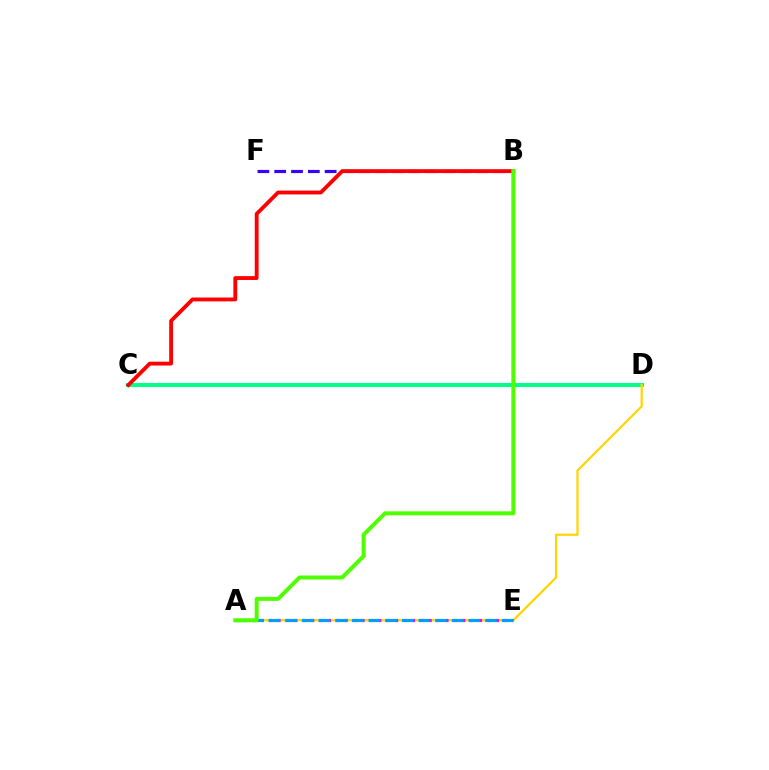{('C', 'D'): [{'color': '#00ff86', 'line_style': 'solid', 'thickness': 2.88}], ('A', 'D'): [{'color': '#ffd500', 'line_style': 'solid', 'thickness': 1.61}], ('B', 'F'): [{'color': '#3700ff', 'line_style': 'dashed', 'thickness': 2.28}], ('B', 'C'): [{'color': '#ff0000', 'line_style': 'solid', 'thickness': 2.77}], ('A', 'E'): [{'color': '#ff00ed', 'line_style': 'dotted', 'thickness': 2.28}, {'color': '#009eff', 'line_style': 'dashed', 'thickness': 2.26}], ('A', 'B'): [{'color': '#4fff00', 'line_style': 'solid', 'thickness': 2.87}]}